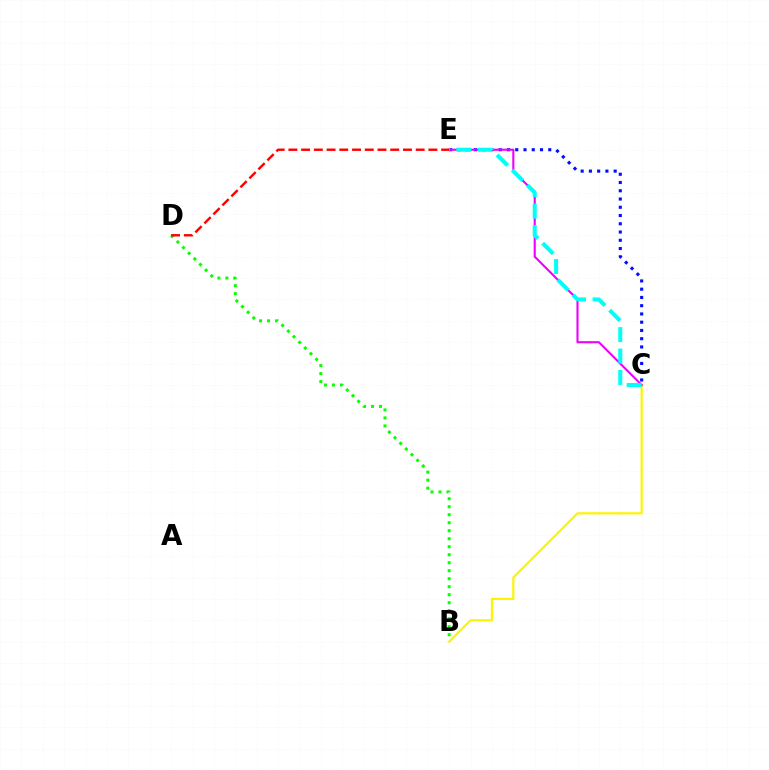{('B', 'D'): [{'color': '#08ff00', 'line_style': 'dotted', 'thickness': 2.17}], ('C', 'E'): [{'color': '#0010ff', 'line_style': 'dotted', 'thickness': 2.24}, {'color': '#ee00ff', 'line_style': 'solid', 'thickness': 1.52}, {'color': '#00fff6', 'line_style': 'dashed', 'thickness': 2.91}], ('B', 'C'): [{'color': '#fcf500', 'line_style': 'solid', 'thickness': 1.58}], ('D', 'E'): [{'color': '#ff0000', 'line_style': 'dashed', 'thickness': 1.73}]}